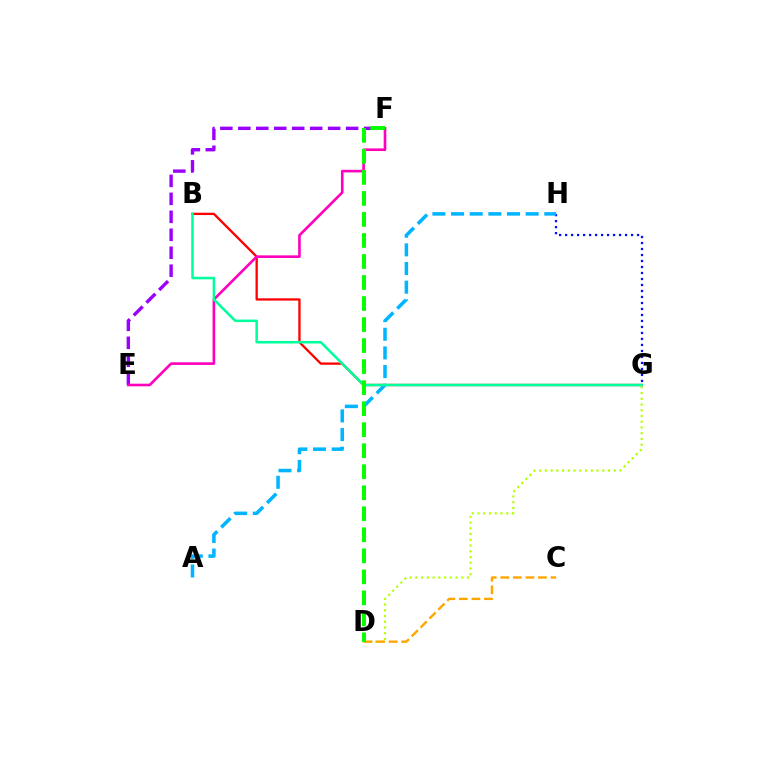{('B', 'G'): [{'color': '#ff0000', 'line_style': 'solid', 'thickness': 1.66}, {'color': '#00ff9d', 'line_style': 'solid', 'thickness': 1.82}], ('D', 'G'): [{'color': '#b3ff00', 'line_style': 'dotted', 'thickness': 1.56}], ('C', 'D'): [{'color': '#ffa500', 'line_style': 'dashed', 'thickness': 1.71}], ('E', 'F'): [{'color': '#9b00ff', 'line_style': 'dashed', 'thickness': 2.44}, {'color': '#ff00bd', 'line_style': 'solid', 'thickness': 1.89}], ('G', 'H'): [{'color': '#0010ff', 'line_style': 'dotted', 'thickness': 1.63}], ('A', 'H'): [{'color': '#00b5ff', 'line_style': 'dashed', 'thickness': 2.53}], ('D', 'F'): [{'color': '#08ff00', 'line_style': 'dashed', 'thickness': 2.86}]}